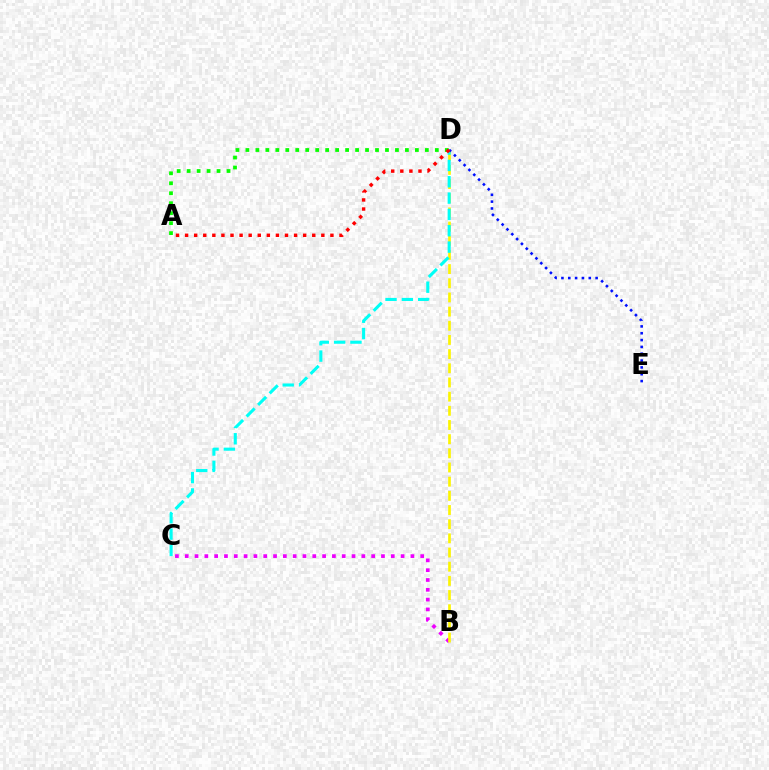{('A', 'D'): [{'color': '#08ff00', 'line_style': 'dotted', 'thickness': 2.71}, {'color': '#ff0000', 'line_style': 'dotted', 'thickness': 2.47}], ('B', 'C'): [{'color': '#ee00ff', 'line_style': 'dotted', 'thickness': 2.67}], ('B', 'D'): [{'color': '#fcf500', 'line_style': 'dashed', 'thickness': 1.93}], ('C', 'D'): [{'color': '#00fff6', 'line_style': 'dashed', 'thickness': 2.22}], ('D', 'E'): [{'color': '#0010ff', 'line_style': 'dotted', 'thickness': 1.86}]}